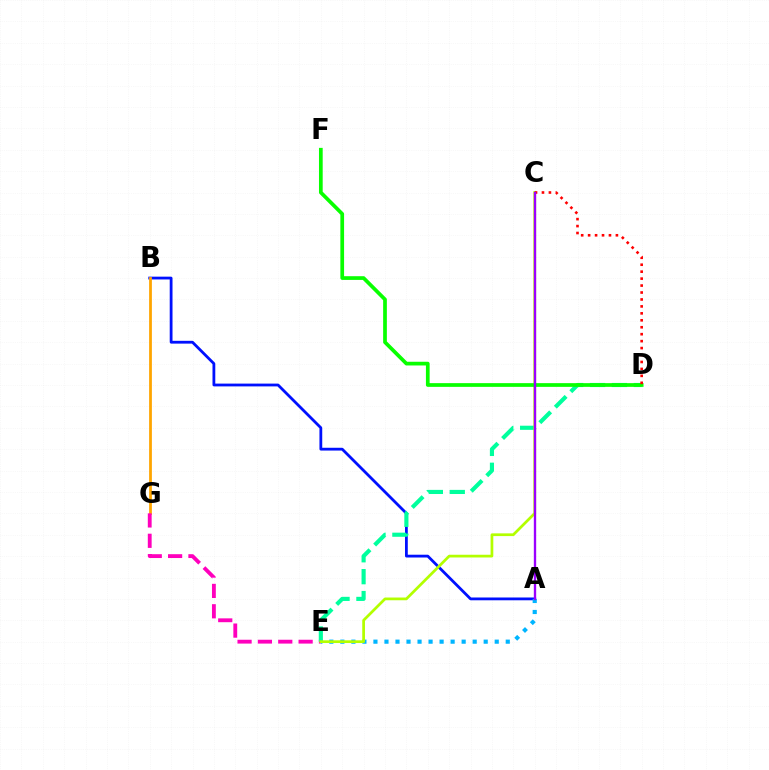{('A', 'B'): [{'color': '#0010ff', 'line_style': 'solid', 'thickness': 2.01}], ('B', 'G'): [{'color': '#ffa500', 'line_style': 'solid', 'thickness': 2.0}], ('E', 'G'): [{'color': '#ff00bd', 'line_style': 'dashed', 'thickness': 2.77}], ('A', 'E'): [{'color': '#00b5ff', 'line_style': 'dotted', 'thickness': 3.0}], ('D', 'E'): [{'color': '#00ff9d', 'line_style': 'dashed', 'thickness': 2.98}], ('C', 'E'): [{'color': '#b3ff00', 'line_style': 'solid', 'thickness': 1.96}], ('D', 'F'): [{'color': '#08ff00', 'line_style': 'solid', 'thickness': 2.67}], ('C', 'D'): [{'color': '#ff0000', 'line_style': 'dotted', 'thickness': 1.89}], ('A', 'C'): [{'color': '#9b00ff', 'line_style': 'solid', 'thickness': 1.69}]}